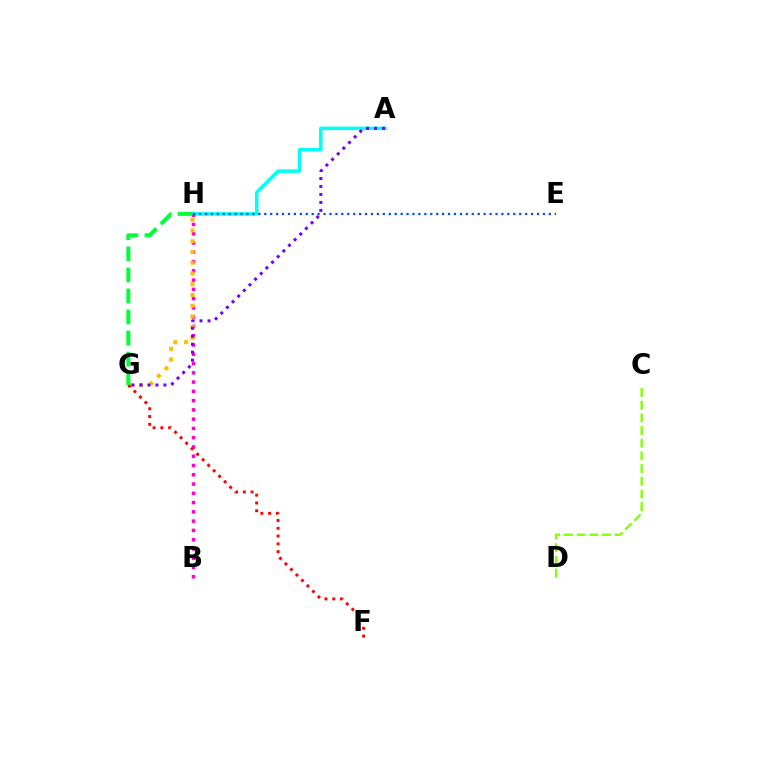{('A', 'H'): [{'color': '#00fff6', 'line_style': 'solid', 'thickness': 2.54}], ('B', 'H'): [{'color': '#ff00cf', 'line_style': 'dotted', 'thickness': 2.52}], ('G', 'H'): [{'color': '#ffbd00', 'line_style': 'dotted', 'thickness': 2.92}, {'color': '#00ff39', 'line_style': 'dashed', 'thickness': 2.86}], ('F', 'G'): [{'color': '#ff0000', 'line_style': 'dotted', 'thickness': 2.12}], ('A', 'G'): [{'color': '#7200ff', 'line_style': 'dotted', 'thickness': 2.17}], ('C', 'D'): [{'color': '#84ff00', 'line_style': 'dashed', 'thickness': 1.72}], ('E', 'H'): [{'color': '#004bff', 'line_style': 'dotted', 'thickness': 1.61}]}